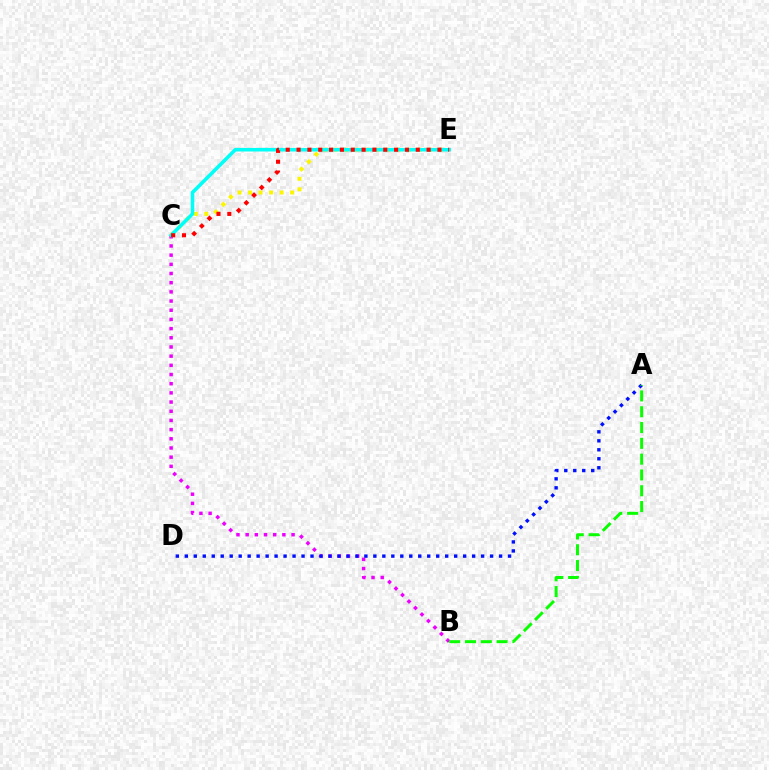{('C', 'E'): [{'color': '#fcf500', 'line_style': 'dotted', 'thickness': 2.86}, {'color': '#00fff6', 'line_style': 'solid', 'thickness': 2.57}, {'color': '#ff0000', 'line_style': 'dotted', 'thickness': 2.94}], ('B', 'C'): [{'color': '#ee00ff', 'line_style': 'dotted', 'thickness': 2.49}], ('A', 'D'): [{'color': '#0010ff', 'line_style': 'dotted', 'thickness': 2.44}], ('A', 'B'): [{'color': '#08ff00', 'line_style': 'dashed', 'thickness': 2.15}]}